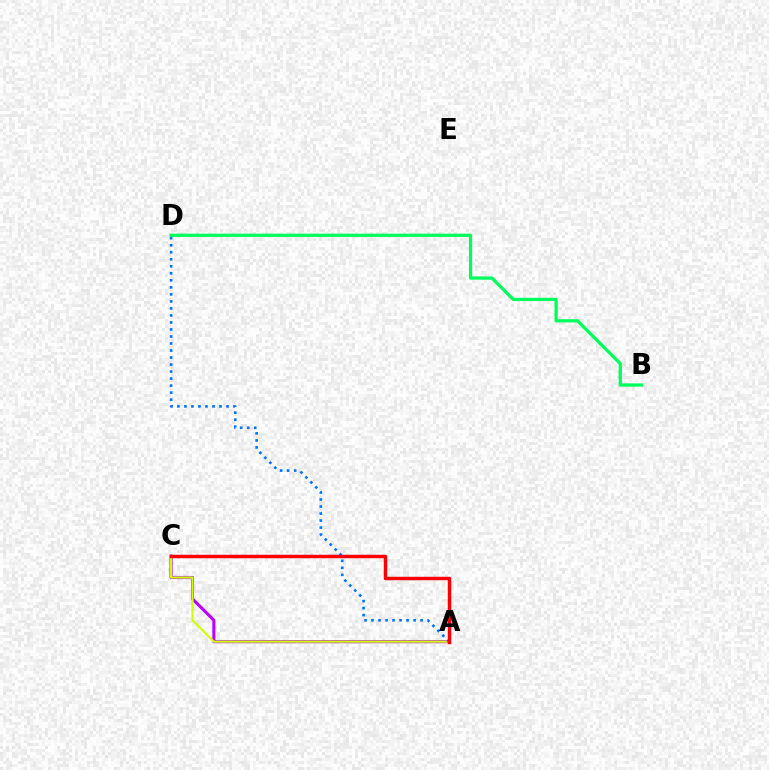{('B', 'D'): [{'color': '#00ff5c', 'line_style': 'solid', 'thickness': 2.34}], ('A', 'C'): [{'color': '#b900ff', 'line_style': 'solid', 'thickness': 2.24}, {'color': '#d1ff00', 'line_style': 'solid', 'thickness': 1.56}, {'color': '#ff0000', 'line_style': 'solid', 'thickness': 2.49}], ('A', 'D'): [{'color': '#0074ff', 'line_style': 'dotted', 'thickness': 1.91}]}